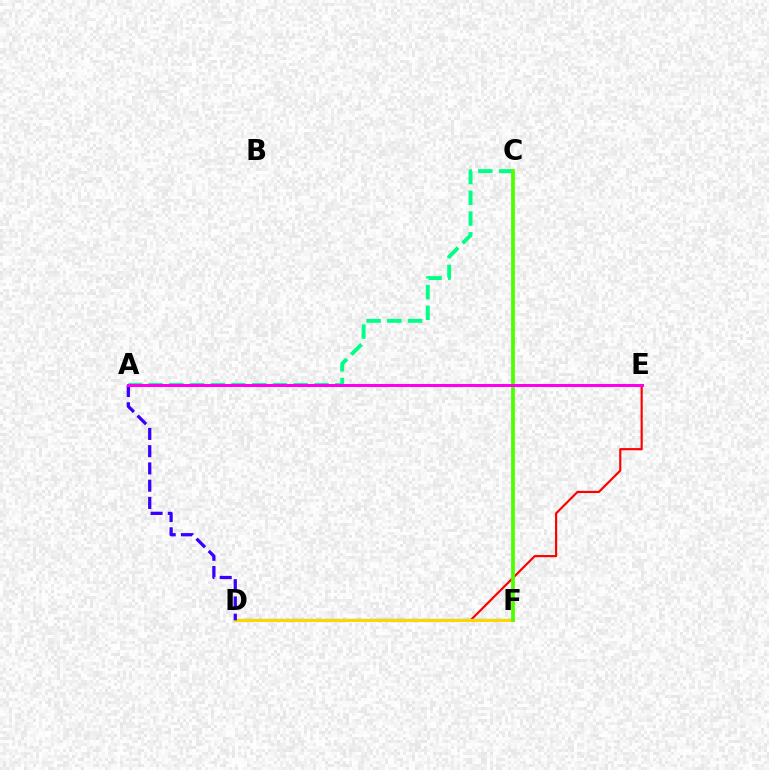{('D', 'E'): [{'color': '#ff0000', 'line_style': 'solid', 'thickness': 1.56}], ('D', 'F'): [{'color': '#009eff', 'line_style': 'solid', 'thickness': 1.6}, {'color': '#ffd500', 'line_style': 'solid', 'thickness': 2.22}], ('A', 'C'): [{'color': '#00ff86', 'line_style': 'dashed', 'thickness': 2.82}], ('A', 'D'): [{'color': '#3700ff', 'line_style': 'dashed', 'thickness': 2.34}], ('C', 'F'): [{'color': '#4fff00', 'line_style': 'solid', 'thickness': 2.71}], ('A', 'E'): [{'color': '#ff00ed', 'line_style': 'solid', 'thickness': 2.17}]}